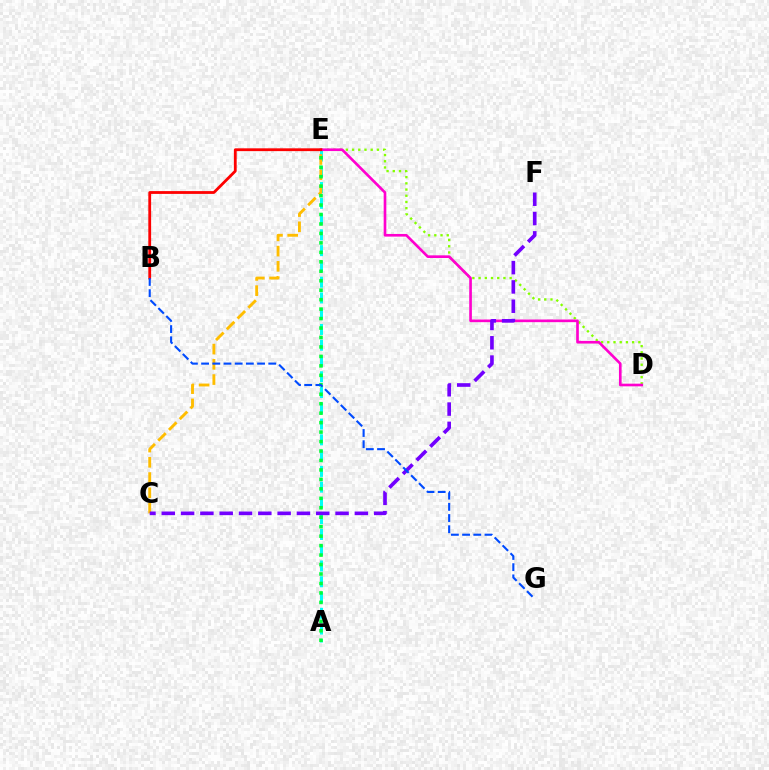{('D', 'E'): [{'color': '#84ff00', 'line_style': 'dotted', 'thickness': 1.69}, {'color': '#ff00cf', 'line_style': 'solid', 'thickness': 1.91}], ('A', 'E'): [{'color': '#00fff6', 'line_style': 'dashed', 'thickness': 2.14}, {'color': '#00ff39', 'line_style': 'dotted', 'thickness': 2.57}], ('C', 'E'): [{'color': '#ffbd00', 'line_style': 'dashed', 'thickness': 2.07}], ('C', 'F'): [{'color': '#7200ff', 'line_style': 'dashed', 'thickness': 2.62}], ('B', 'E'): [{'color': '#ff0000', 'line_style': 'solid', 'thickness': 2.02}], ('B', 'G'): [{'color': '#004bff', 'line_style': 'dashed', 'thickness': 1.52}]}